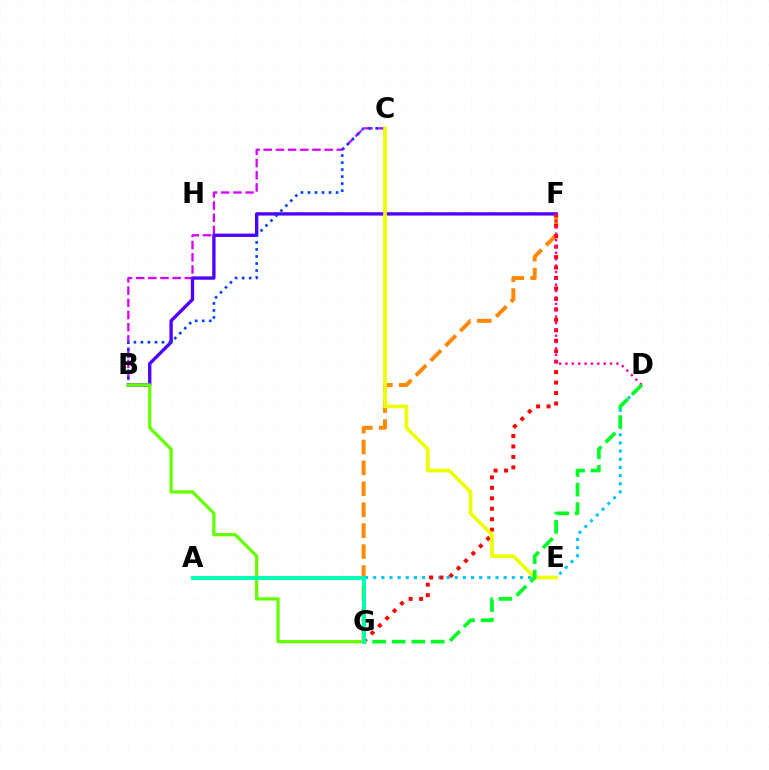{('B', 'C'): [{'color': '#d600ff', 'line_style': 'dashed', 'thickness': 1.66}, {'color': '#003fff', 'line_style': 'dotted', 'thickness': 1.91}], ('F', 'G'): [{'color': '#ff8800', 'line_style': 'dashed', 'thickness': 2.84}, {'color': '#ff0000', 'line_style': 'dotted', 'thickness': 2.84}], ('A', 'D'): [{'color': '#00c7ff', 'line_style': 'dotted', 'thickness': 2.22}], ('B', 'F'): [{'color': '#4f00ff', 'line_style': 'solid', 'thickness': 2.41}], ('D', 'F'): [{'color': '#ff00a0', 'line_style': 'dotted', 'thickness': 1.73}], ('B', 'G'): [{'color': '#66ff00', 'line_style': 'solid', 'thickness': 2.36}], ('C', 'E'): [{'color': '#eeff00', 'line_style': 'solid', 'thickness': 2.65}], ('D', 'G'): [{'color': '#00ff27', 'line_style': 'dashed', 'thickness': 2.66}], ('A', 'G'): [{'color': '#00ffaf', 'line_style': 'solid', 'thickness': 2.79}]}